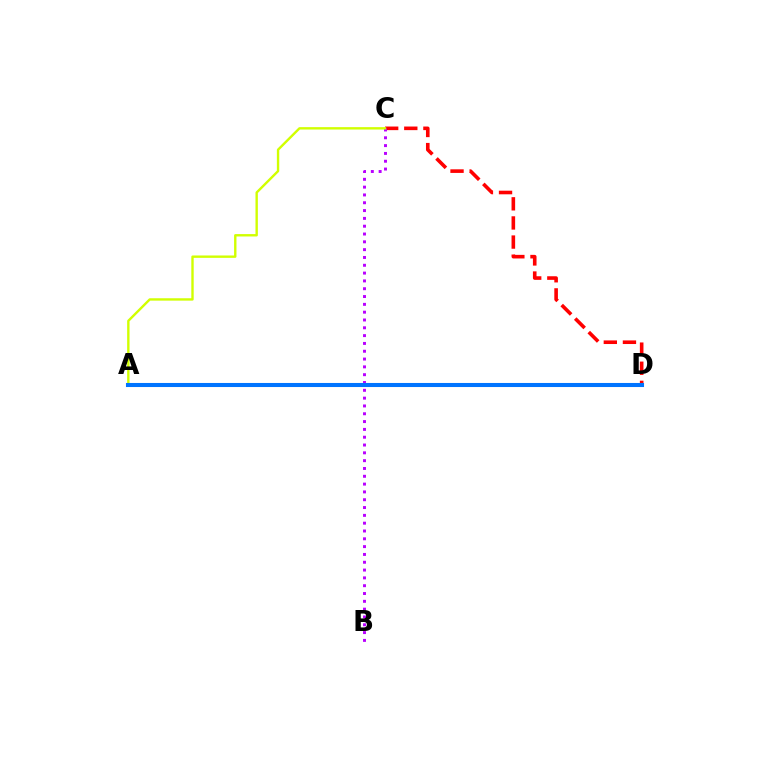{('C', 'D'): [{'color': '#ff0000', 'line_style': 'dashed', 'thickness': 2.6}], ('A', 'D'): [{'color': '#00ff5c', 'line_style': 'solid', 'thickness': 1.5}, {'color': '#0074ff', 'line_style': 'solid', 'thickness': 2.93}], ('B', 'C'): [{'color': '#b900ff', 'line_style': 'dotted', 'thickness': 2.12}], ('A', 'C'): [{'color': '#d1ff00', 'line_style': 'solid', 'thickness': 1.72}]}